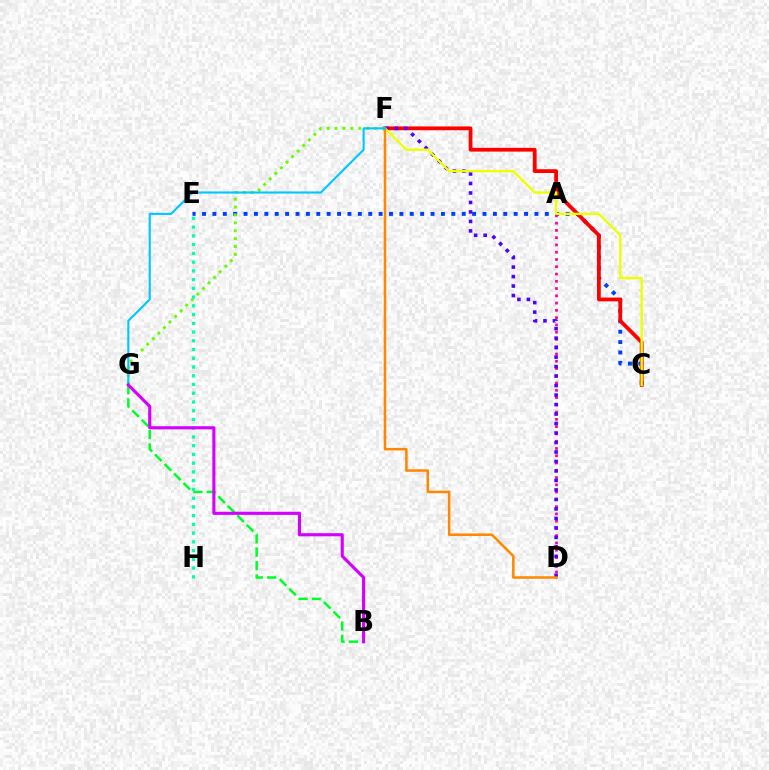{('B', 'G'): [{'color': '#00ff27', 'line_style': 'dashed', 'thickness': 1.82}, {'color': '#d600ff', 'line_style': 'solid', 'thickness': 2.25}], ('C', 'E'): [{'color': '#003fff', 'line_style': 'dotted', 'thickness': 2.82}], ('C', 'F'): [{'color': '#ff0000', 'line_style': 'solid', 'thickness': 2.72}, {'color': '#eeff00', 'line_style': 'solid', 'thickness': 1.71}], ('A', 'D'): [{'color': '#ff00a0', 'line_style': 'dotted', 'thickness': 1.97}], ('F', 'G'): [{'color': '#66ff00', 'line_style': 'dotted', 'thickness': 2.14}, {'color': '#00c7ff', 'line_style': 'solid', 'thickness': 1.52}], ('E', 'H'): [{'color': '#00ffaf', 'line_style': 'dotted', 'thickness': 2.38}], ('D', 'F'): [{'color': '#4f00ff', 'line_style': 'dotted', 'thickness': 2.58}, {'color': '#ff8800', 'line_style': 'solid', 'thickness': 1.82}]}